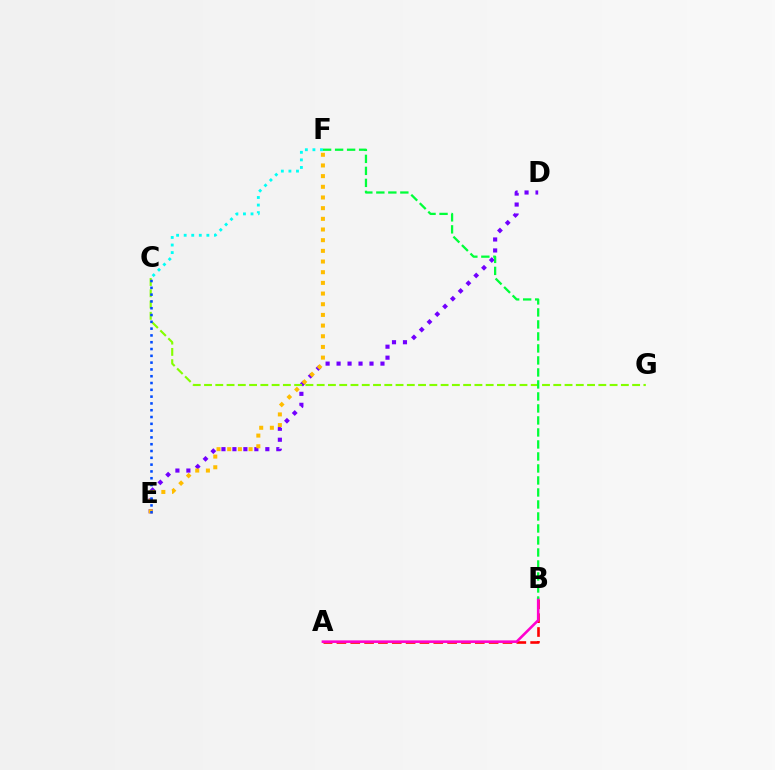{('A', 'B'): [{'color': '#ff0000', 'line_style': 'dashed', 'thickness': 1.88}, {'color': '#ff00cf', 'line_style': 'solid', 'thickness': 1.86}], ('D', 'E'): [{'color': '#7200ff', 'line_style': 'dotted', 'thickness': 2.98}], ('C', 'G'): [{'color': '#84ff00', 'line_style': 'dashed', 'thickness': 1.53}], ('E', 'F'): [{'color': '#ffbd00', 'line_style': 'dotted', 'thickness': 2.9}], ('C', 'F'): [{'color': '#00fff6', 'line_style': 'dotted', 'thickness': 2.06}], ('C', 'E'): [{'color': '#004bff', 'line_style': 'dotted', 'thickness': 1.85}], ('B', 'F'): [{'color': '#00ff39', 'line_style': 'dashed', 'thickness': 1.63}]}